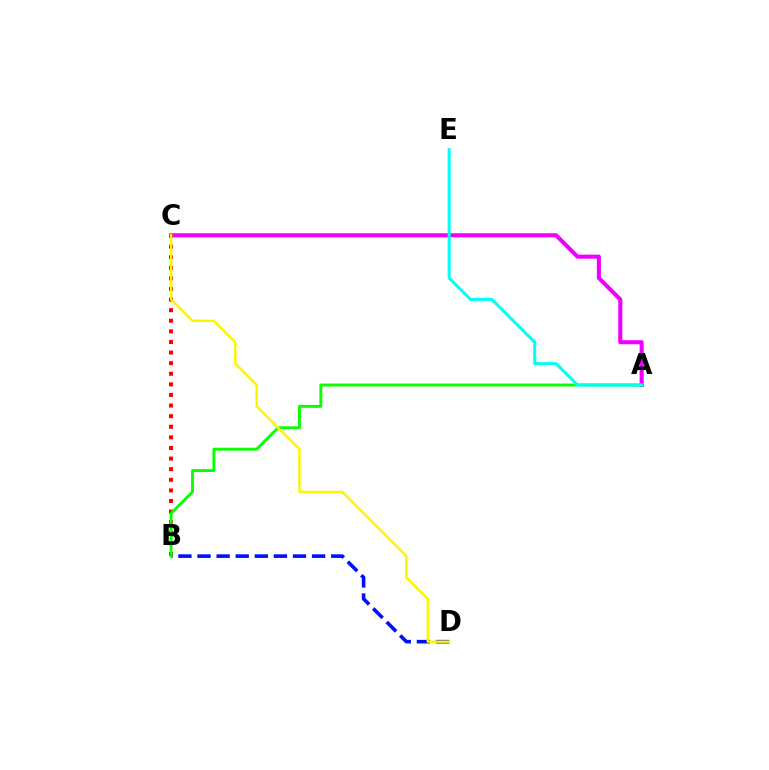{('B', 'C'): [{'color': '#ff0000', 'line_style': 'dotted', 'thickness': 2.88}], ('B', 'D'): [{'color': '#0010ff', 'line_style': 'dashed', 'thickness': 2.59}], ('A', 'C'): [{'color': '#ee00ff', 'line_style': 'solid', 'thickness': 2.93}], ('A', 'B'): [{'color': '#08ff00', 'line_style': 'solid', 'thickness': 2.09}], ('A', 'E'): [{'color': '#00fff6', 'line_style': 'solid', 'thickness': 2.19}], ('C', 'D'): [{'color': '#fcf500', 'line_style': 'solid', 'thickness': 1.79}]}